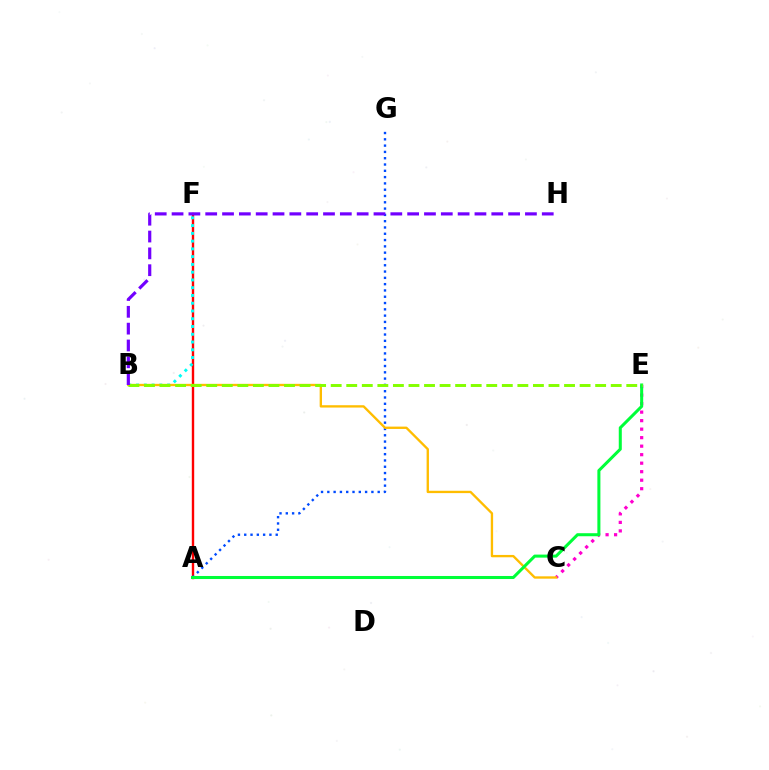{('A', 'F'): [{'color': '#ff0000', 'line_style': 'solid', 'thickness': 1.72}], ('B', 'F'): [{'color': '#00fff6', 'line_style': 'dotted', 'thickness': 2.11}], ('A', 'G'): [{'color': '#004bff', 'line_style': 'dotted', 'thickness': 1.71}], ('C', 'E'): [{'color': '#ff00cf', 'line_style': 'dotted', 'thickness': 2.31}], ('B', 'C'): [{'color': '#ffbd00', 'line_style': 'solid', 'thickness': 1.69}], ('A', 'E'): [{'color': '#00ff39', 'line_style': 'solid', 'thickness': 2.19}], ('B', 'E'): [{'color': '#84ff00', 'line_style': 'dashed', 'thickness': 2.11}], ('B', 'H'): [{'color': '#7200ff', 'line_style': 'dashed', 'thickness': 2.29}]}